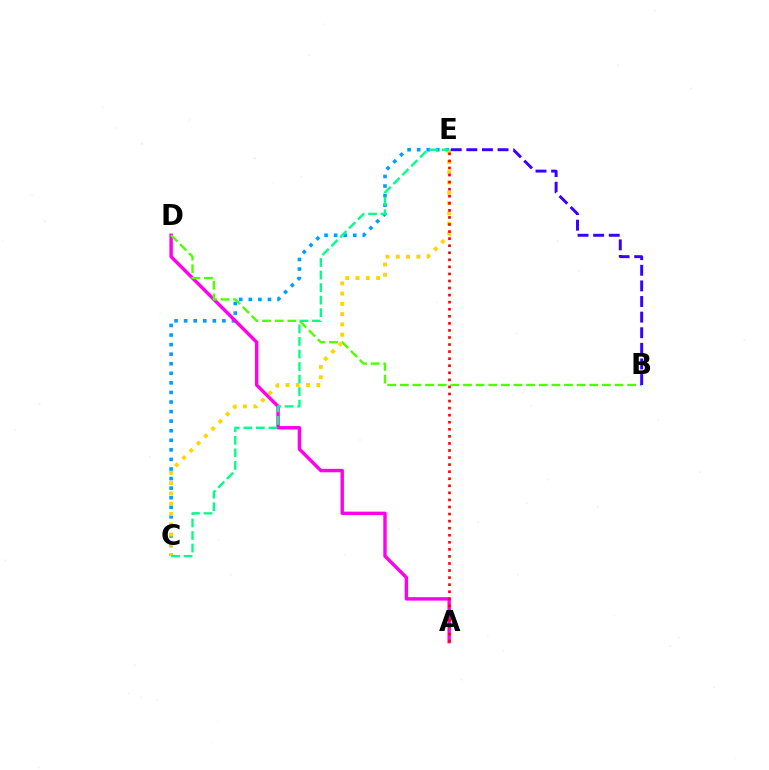{('C', 'E'): [{'color': '#009eff', 'line_style': 'dotted', 'thickness': 2.6}, {'color': '#ffd500', 'line_style': 'dotted', 'thickness': 2.79}, {'color': '#00ff86', 'line_style': 'dashed', 'thickness': 1.7}], ('A', 'D'): [{'color': '#ff00ed', 'line_style': 'solid', 'thickness': 2.46}], ('B', 'D'): [{'color': '#4fff00', 'line_style': 'dashed', 'thickness': 1.72}], ('A', 'E'): [{'color': '#ff0000', 'line_style': 'dotted', 'thickness': 1.92}], ('B', 'E'): [{'color': '#3700ff', 'line_style': 'dashed', 'thickness': 2.12}]}